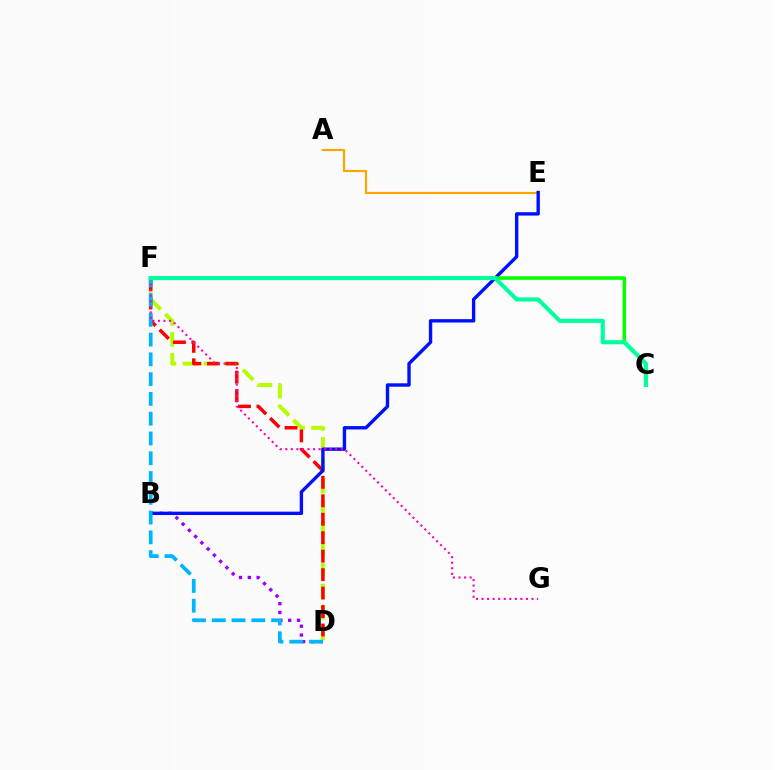{('B', 'D'): [{'color': '#9b00ff', 'line_style': 'dotted', 'thickness': 2.4}], ('A', 'E'): [{'color': '#ffa500', 'line_style': 'solid', 'thickness': 1.57}], ('D', 'F'): [{'color': '#b3ff00', 'line_style': 'dashed', 'thickness': 2.85}, {'color': '#ff0000', 'line_style': 'dashed', 'thickness': 2.51}, {'color': '#00b5ff', 'line_style': 'dashed', 'thickness': 2.69}], ('B', 'E'): [{'color': '#0010ff', 'line_style': 'solid', 'thickness': 2.43}], ('F', 'G'): [{'color': '#ff00bd', 'line_style': 'dotted', 'thickness': 1.51}], ('C', 'F'): [{'color': '#08ff00', 'line_style': 'solid', 'thickness': 2.55}, {'color': '#00ff9d', 'line_style': 'solid', 'thickness': 2.96}]}